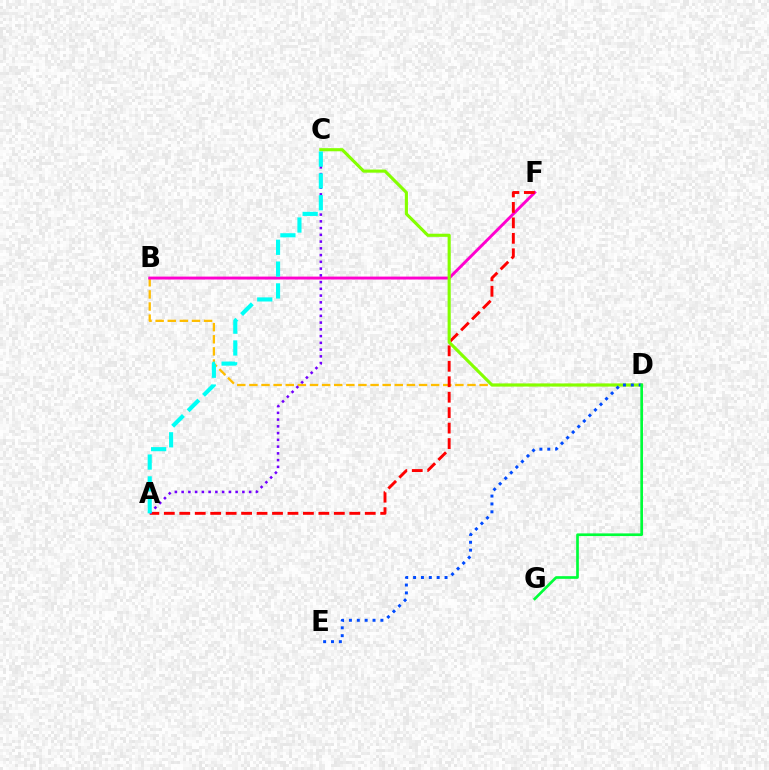{('B', 'D'): [{'color': '#ffbd00', 'line_style': 'dashed', 'thickness': 1.65}], ('B', 'F'): [{'color': '#ff00cf', 'line_style': 'solid', 'thickness': 2.1}], ('A', 'F'): [{'color': '#ff0000', 'line_style': 'dashed', 'thickness': 2.1}], ('C', 'D'): [{'color': '#84ff00', 'line_style': 'solid', 'thickness': 2.24}], ('D', 'E'): [{'color': '#004bff', 'line_style': 'dotted', 'thickness': 2.14}], ('A', 'C'): [{'color': '#7200ff', 'line_style': 'dotted', 'thickness': 1.83}, {'color': '#00fff6', 'line_style': 'dashed', 'thickness': 2.96}], ('D', 'G'): [{'color': '#00ff39', 'line_style': 'solid', 'thickness': 1.92}]}